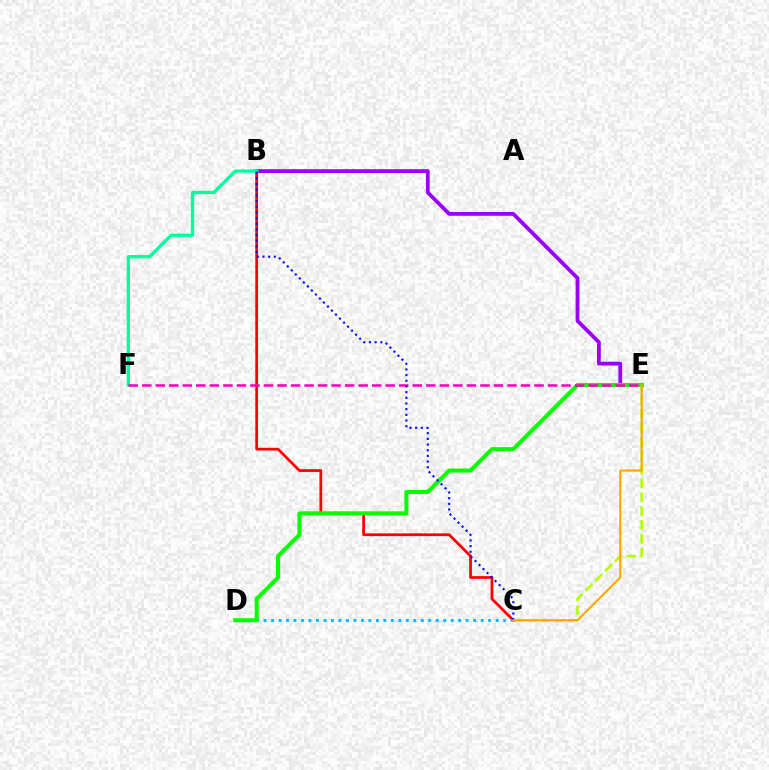{('B', 'C'): [{'color': '#ff0000', 'line_style': 'solid', 'thickness': 1.99}, {'color': '#0010ff', 'line_style': 'dotted', 'thickness': 1.54}], ('B', 'E'): [{'color': '#9b00ff', 'line_style': 'solid', 'thickness': 2.72}], ('C', 'E'): [{'color': '#b3ff00', 'line_style': 'dashed', 'thickness': 1.88}, {'color': '#ffa500', 'line_style': 'solid', 'thickness': 1.51}], ('B', 'F'): [{'color': '#00ff9d', 'line_style': 'solid', 'thickness': 2.38}], ('C', 'D'): [{'color': '#00b5ff', 'line_style': 'dotted', 'thickness': 2.03}], ('D', 'E'): [{'color': '#08ff00', 'line_style': 'solid', 'thickness': 2.92}], ('E', 'F'): [{'color': '#ff00bd', 'line_style': 'dashed', 'thickness': 1.84}]}